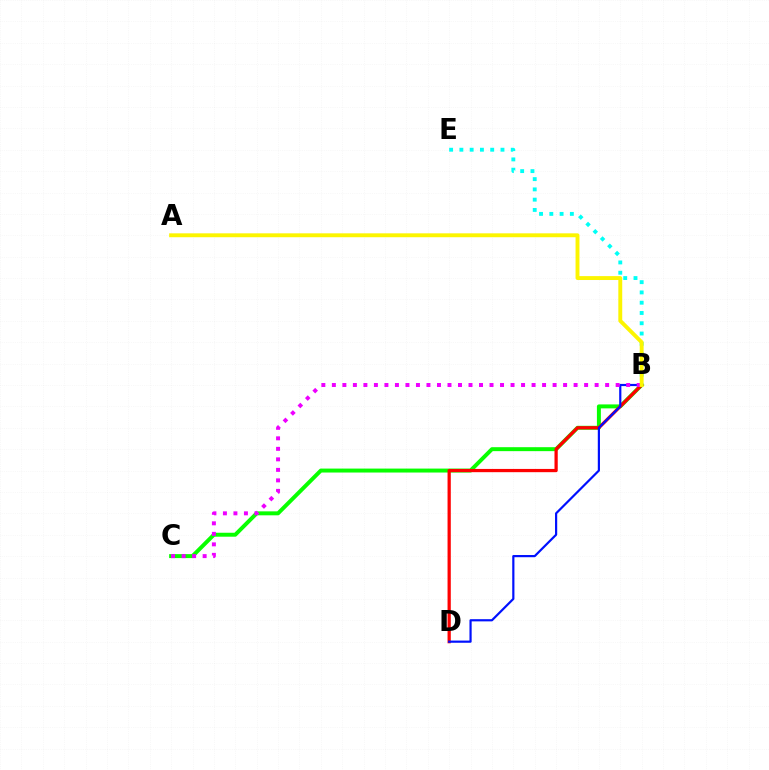{('B', 'C'): [{'color': '#08ff00', 'line_style': 'solid', 'thickness': 2.85}, {'color': '#ee00ff', 'line_style': 'dotted', 'thickness': 2.86}], ('B', 'E'): [{'color': '#00fff6', 'line_style': 'dotted', 'thickness': 2.79}], ('B', 'D'): [{'color': '#ff0000', 'line_style': 'solid', 'thickness': 2.34}, {'color': '#0010ff', 'line_style': 'solid', 'thickness': 1.58}], ('A', 'B'): [{'color': '#fcf500', 'line_style': 'solid', 'thickness': 2.8}]}